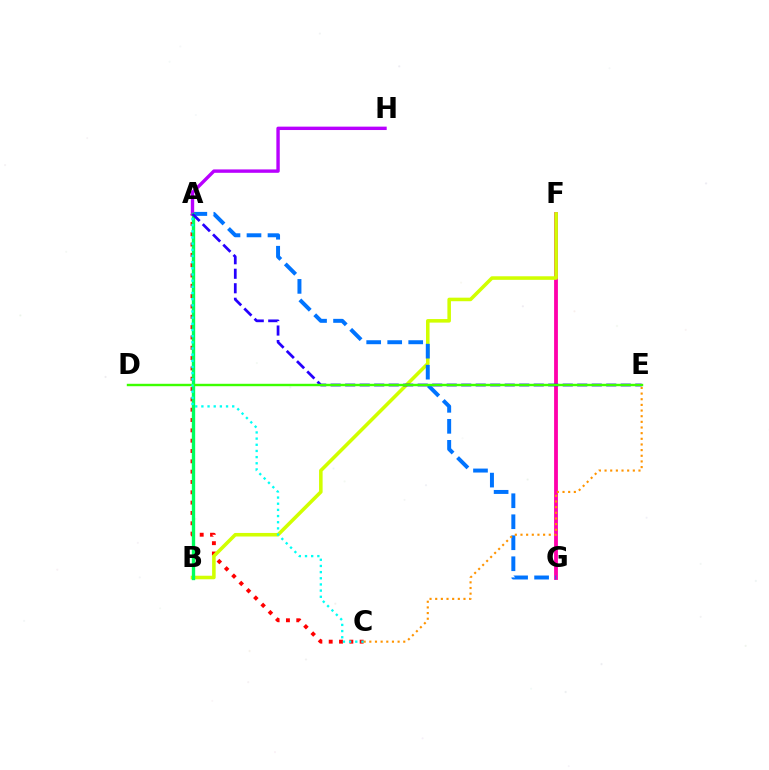{('A', 'C'): [{'color': '#ff0000', 'line_style': 'dotted', 'thickness': 2.8}, {'color': '#00fff6', 'line_style': 'dotted', 'thickness': 1.67}], ('F', 'G'): [{'color': '#ff00ac', 'line_style': 'solid', 'thickness': 2.75}], ('B', 'F'): [{'color': '#d1ff00', 'line_style': 'solid', 'thickness': 2.56}], ('A', 'G'): [{'color': '#0074ff', 'line_style': 'dashed', 'thickness': 2.85}], ('C', 'E'): [{'color': '#ff9400', 'line_style': 'dotted', 'thickness': 1.54}], ('A', 'H'): [{'color': '#b900ff', 'line_style': 'solid', 'thickness': 2.44}], ('A', 'B'): [{'color': '#00ff5c', 'line_style': 'solid', 'thickness': 2.41}], ('A', 'E'): [{'color': '#2500ff', 'line_style': 'dashed', 'thickness': 1.97}], ('D', 'E'): [{'color': '#3dff00', 'line_style': 'solid', 'thickness': 1.74}]}